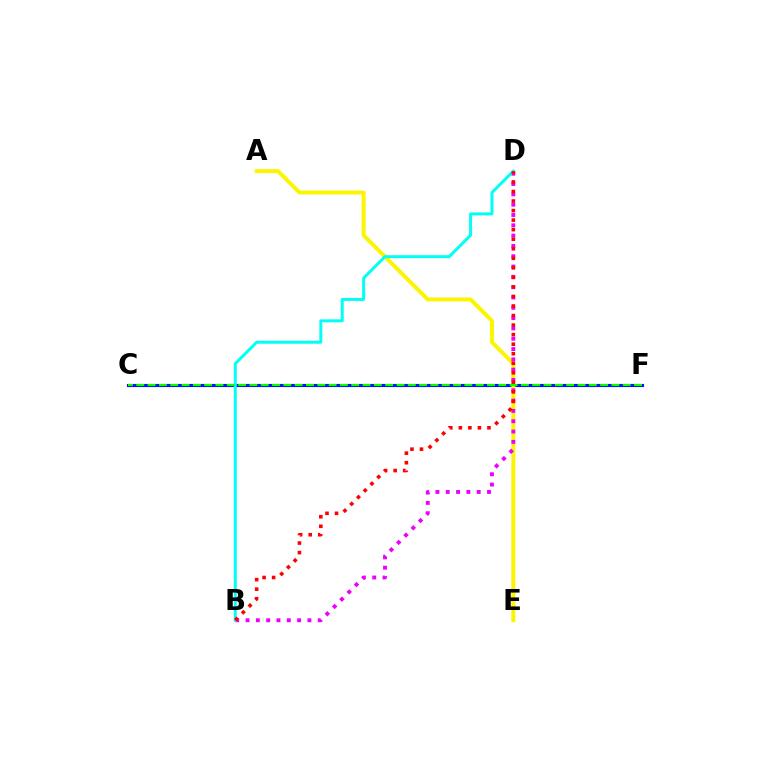{('C', 'F'): [{'color': '#0010ff', 'line_style': 'solid', 'thickness': 2.24}, {'color': '#08ff00', 'line_style': 'dashed', 'thickness': 1.54}], ('A', 'E'): [{'color': '#fcf500', 'line_style': 'solid', 'thickness': 2.85}], ('B', 'D'): [{'color': '#ee00ff', 'line_style': 'dotted', 'thickness': 2.8}, {'color': '#00fff6', 'line_style': 'solid', 'thickness': 2.15}, {'color': '#ff0000', 'line_style': 'dotted', 'thickness': 2.59}]}